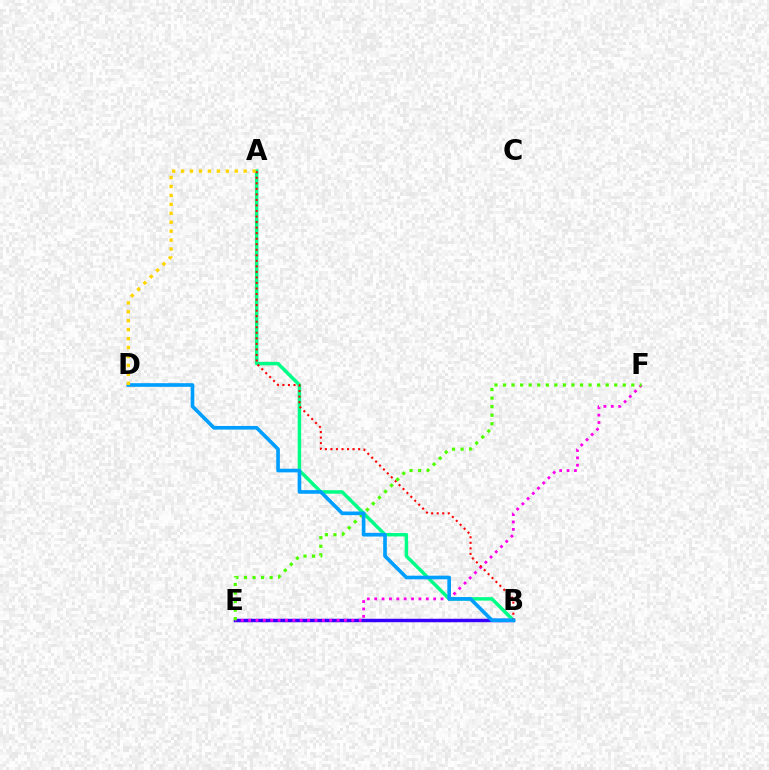{('B', 'E'): [{'color': '#3700ff', 'line_style': 'solid', 'thickness': 2.5}], ('A', 'B'): [{'color': '#00ff86', 'line_style': 'solid', 'thickness': 2.49}, {'color': '#ff0000', 'line_style': 'dotted', 'thickness': 1.5}], ('E', 'F'): [{'color': '#ff00ed', 'line_style': 'dotted', 'thickness': 2.0}, {'color': '#4fff00', 'line_style': 'dotted', 'thickness': 2.32}], ('B', 'D'): [{'color': '#009eff', 'line_style': 'solid', 'thickness': 2.62}], ('A', 'D'): [{'color': '#ffd500', 'line_style': 'dotted', 'thickness': 2.43}]}